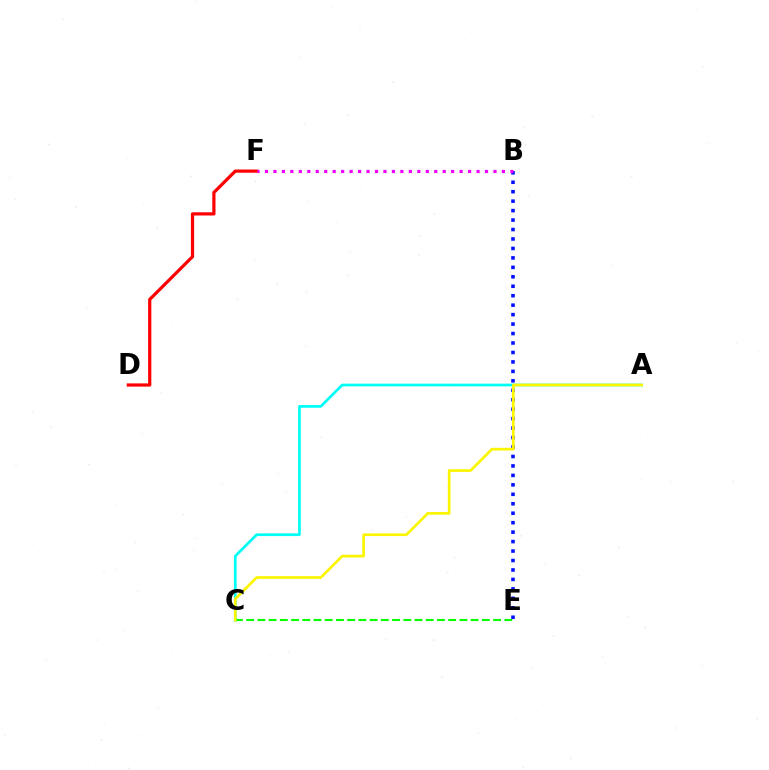{('D', 'F'): [{'color': '#ff0000', 'line_style': 'solid', 'thickness': 2.32}], ('A', 'C'): [{'color': '#00fff6', 'line_style': 'solid', 'thickness': 1.95}, {'color': '#fcf500', 'line_style': 'solid', 'thickness': 1.94}], ('C', 'E'): [{'color': '#08ff00', 'line_style': 'dashed', 'thickness': 1.52}], ('B', 'E'): [{'color': '#0010ff', 'line_style': 'dotted', 'thickness': 2.57}], ('B', 'F'): [{'color': '#ee00ff', 'line_style': 'dotted', 'thickness': 2.3}]}